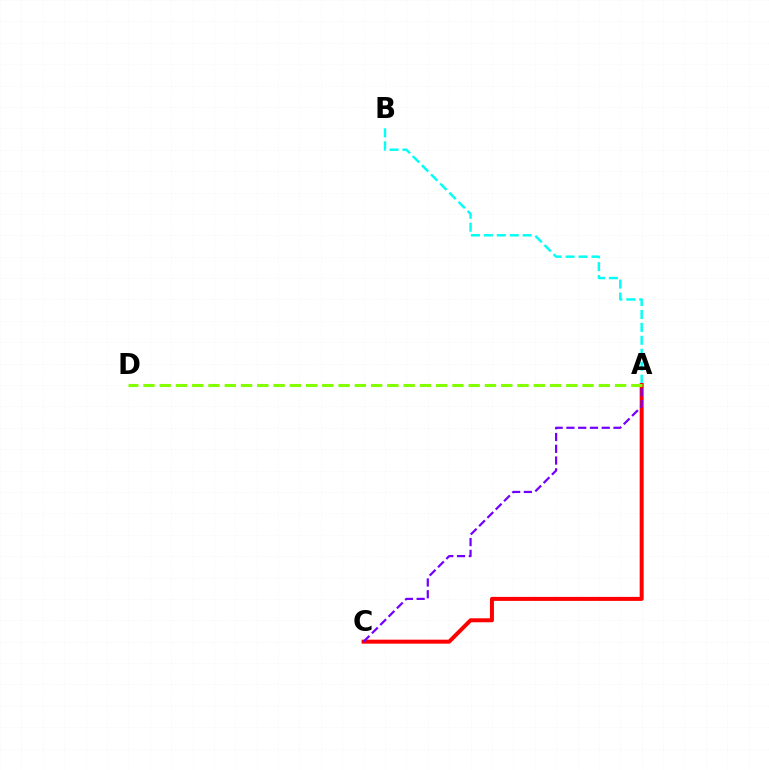{('A', 'B'): [{'color': '#00fff6', 'line_style': 'dashed', 'thickness': 1.76}], ('A', 'C'): [{'color': '#ff0000', 'line_style': 'solid', 'thickness': 2.88}, {'color': '#7200ff', 'line_style': 'dashed', 'thickness': 1.6}], ('A', 'D'): [{'color': '#84ff00', 'line_style': 'dashed', 'thickness': 2.21}]}